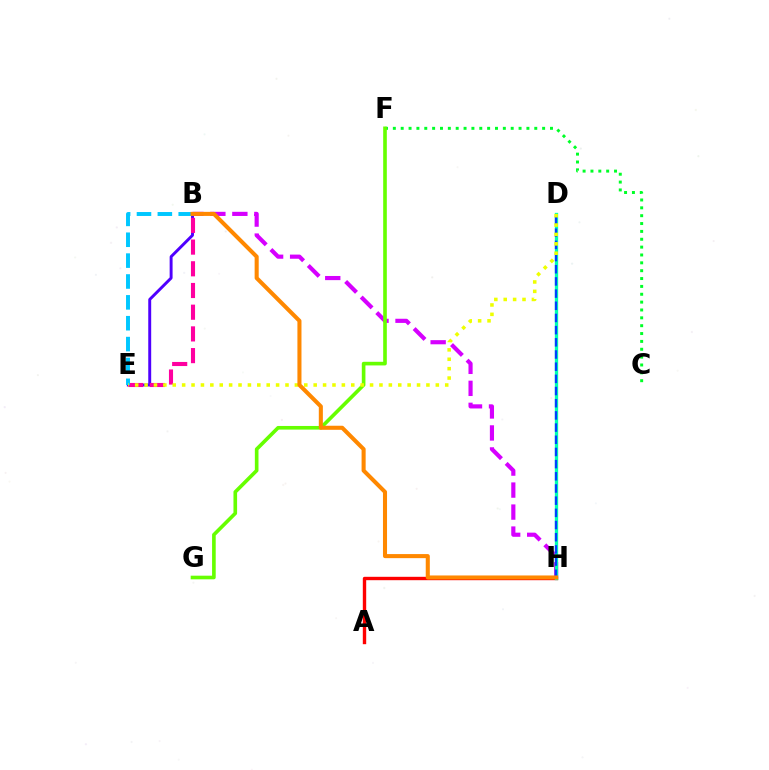{('A', 'H'): [{'color': '#ff0000', 'line_style': 'solid', 'thickness': 2.44}], ('B', 'E'): [{'color': '#4f00ff', 'line_style': 'solid', 'thickness': 2.11}, {'color': '#ff00a0', 'line_style': 'dashed', 'thickness': 2.95}, {'color': '#00c7ff', 'line_style': 'dashed', 'thickness': 2.83}], ('B', 'H'): [{'color': '#d600ff', 'line_style': 'dashed', 'thickness': 2.99}, {'color': '#ff8800', 'line_style': 'solid', 'thickness': 2.93}], ('C', 'F'): [{'color': '#00ff27', 'line_style': 'dotted', 'thickness': 2.13}], ('D', 'H'): [{'color': '#00ffaf', 'line_style': 'solid', 'thickness': 2.39}, {'color': '#003fff', 'line_style': 'dashed', 'thickness': 1.65}], ('F', 'G'): [{'color': '#66ff00', 'line_style': 'solid', 'thickness': 2.62}], ('D', 'E'): [{'color': '#eeff00', 'line_style': 'dotted', 'thickness': 2.55}]}